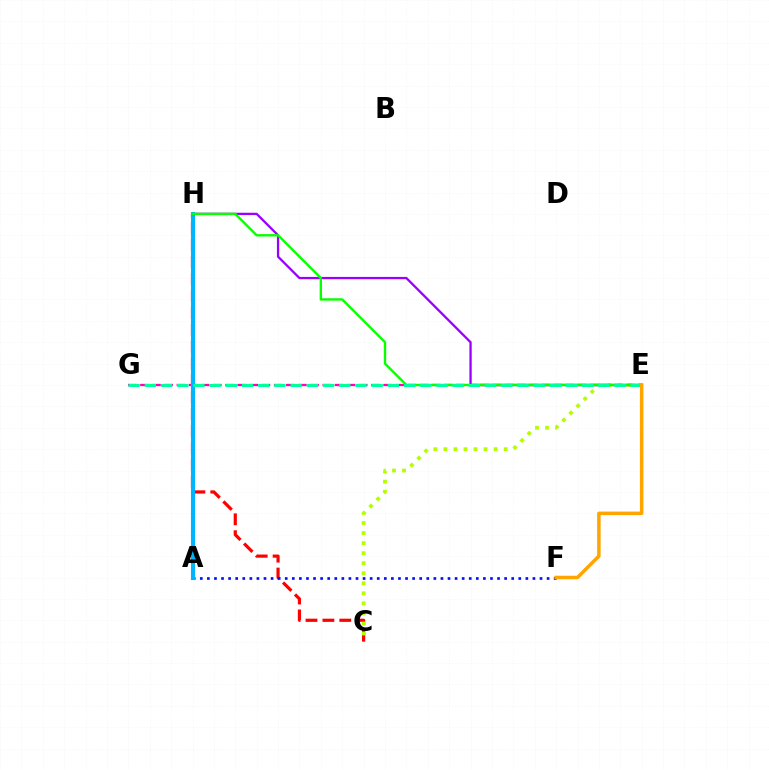{('E', 'H'): [{'color': '#9b00ff', 'line_style': 'solid', 'thickness': 1.65}, {'color': '#08ff00', 'line_style': 'solid', 'thickness': 1.72}], ('C', 'H'): [{'color': '#ff0000', 'line_style': 'dashed', 'thickness': 2.3}], ('A', 'F'): [{'color': '#0010ff', 'line_style': 'dotted', 'thickness': 1.92}], ('C', 'E'): [{'color': '#b3ff00', 'line_style': 'dotted', 'thickness': 2.73}], ('E', 'G'): [{'color': '#ff00bd', 'line_style': 'dashed', 'thickness': 1.65}, {'color': '#00ff9d', 'line_style': 'dashed', 'thickness': 2.2}], ('A', 'H'): [{'color': '#00b5ff', 'line_style': 'solid', 'thickness': 2.96}], ('E', 'F'): [{'color': '#ffa500', 'line_style': 'solid', 'thickness': 2.53}]}